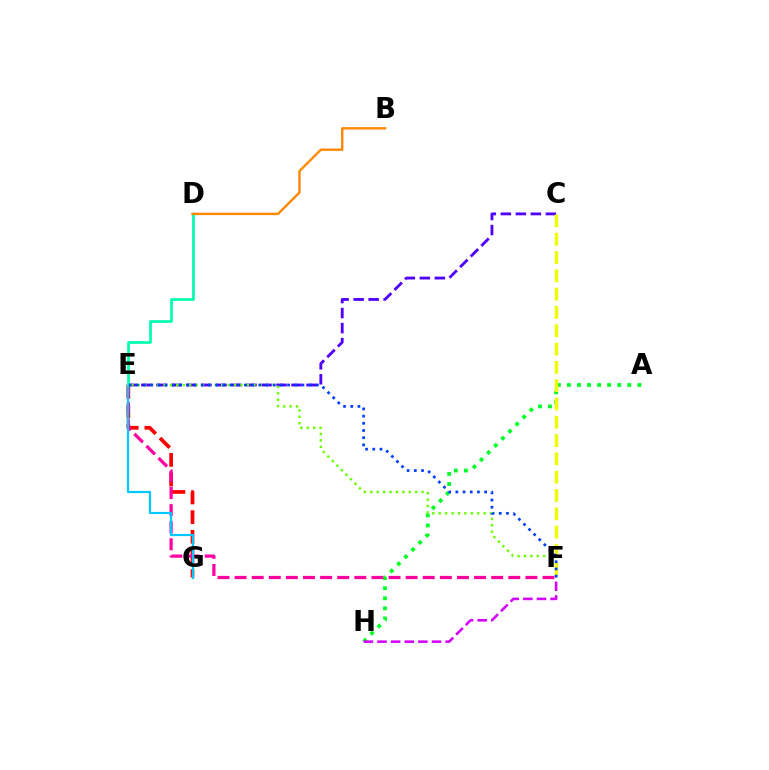{('A', 'H'): [{'color': '#00ff27', 'line_style': 'dotted', 'thickness': 2.73}], ('E', 'G'): [{'color': '#ff0000', 'line_style': 'dashed', 'thickness': 2.67}, {'color': '#00c7ff', 'line_style': 'solid', 'thickness': 1.58}], ('C', 'E'): [{'color': '#4f00ff', 'line_style': 'dashed', 'thickness': 2.04}], ('E', 'F'): [{'color': '#ff00a0', 'line_style': 'dashed', 'thickness': 2.32}, {'color': '#66ff00', 'line_style': 'dotted', 'thickness': 1.74}, {'color': '#003fff', 'line_style': 'dotted', 'thickness': 1.96}], ('D', 'E'): [{'color': '#00ffaf', 'line_style': 'solid', 'thickness': 1.96}], ('C', 'F'): [{'color': '#eeff00', 'line_style': 'dashed', 'thickness': 2.49}], ('F', 'H'): [{'color': '#d600ff', 'line_style': 'dashed', 'thickness': 1.85}], ('B', 'D'): [{'color': '#ff8800', 'line_style': 'solid', 'thickness': 1.73}]}